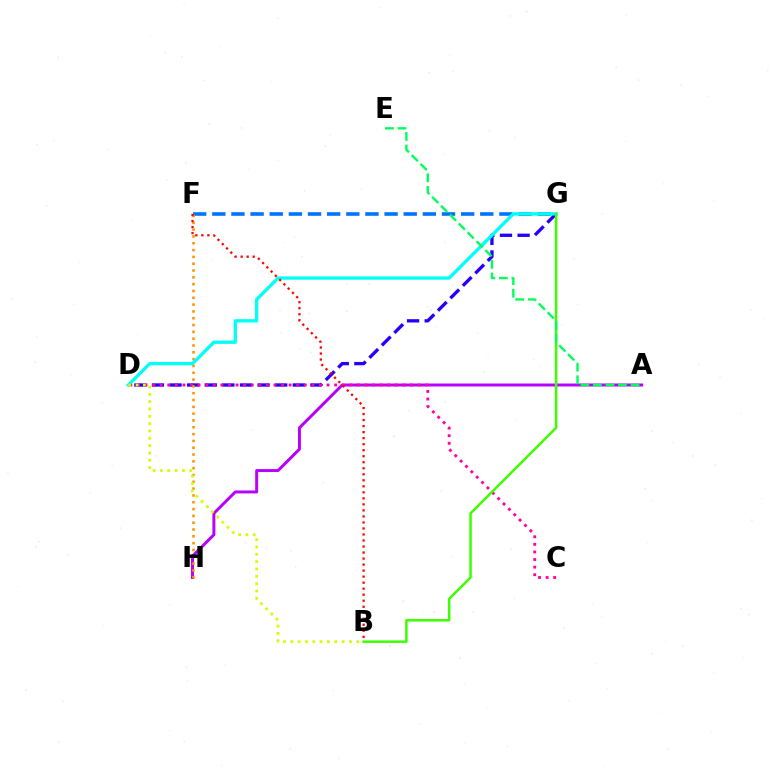{('D', 'G'): [{'color': '#2500ff', 'line_style': 'dashed', 'thickness': 2.39}, {'color': '#00fff6', 'line_style': 'solid', 'thickness': 2.38}], ('F', 'G'): [{'color': '#0074ff', 'line_style': 'dashed', 'thickness': 2.6}], ('A', 'H'): [{'color': '#b900ff', 'line_style': 'solid', 'thickness': 2.14}], ('C', 'D'): [{'color': '#ff00ac', 'line_style': 'dotted', 'thickness': 2.06}], ('F', 'H'): [{'color': '#ff9400', 'line_style': 'dotted', 'thickness': 1.85}], ('B', 'G'): [{'color': '#3dff00', 'line_style': 'solid', 'thickness': 1.8}], ('A', 'E'): [{'color': '#00ff5c', 'line_style': 'dashed', 'thickness': 1.71}], ('B', 'D'): [{'color': '#d1ff00', 'line_style': 'dotted', 'thickness': 1.99}], ('B', 'F'): [{'color': '#ff0000', 'line_style': 'dotted', 'thickness': 1.64}]}